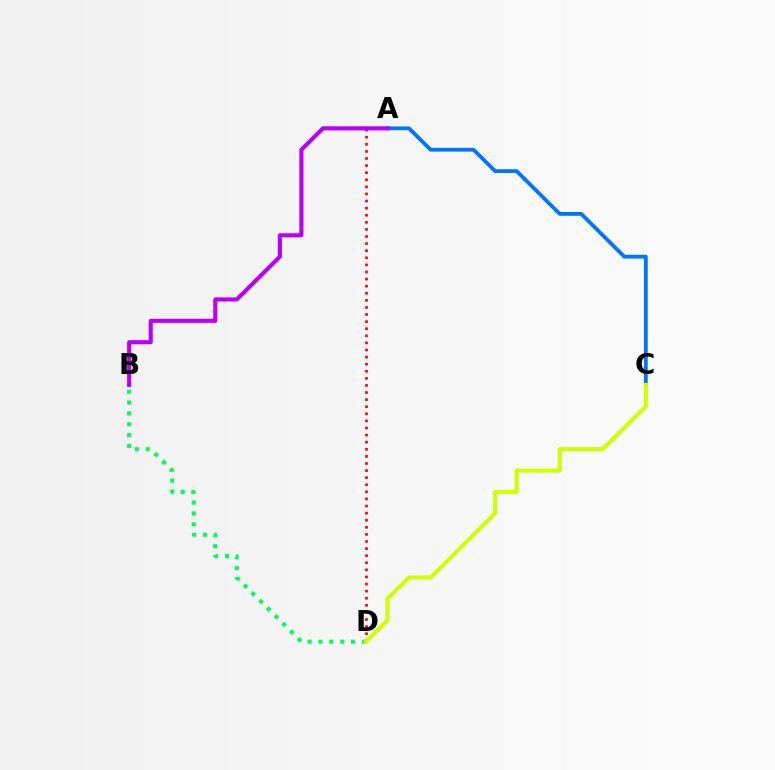{('A', 'C'): [{'color': '#0074ff', 'line_style': 'solid', 'thickness': 2.74}], ('A', 'D'): [{'color': '#ff0000', 'line_style': 'dotted', 'thickness': 1.93}], ('B', 'D'): [{'color': '#00ff5c', 'line_style': 'dotted', 'thickness': 2.95}], ('A', 'B'): [{'color': '#b900ff', 'line_style': 'solid', 'thickness': 2.96}], ('C', 'D'): [{'color': '#d1ff00', 'line_style': 'solid', 'thickness': 2.94}]}